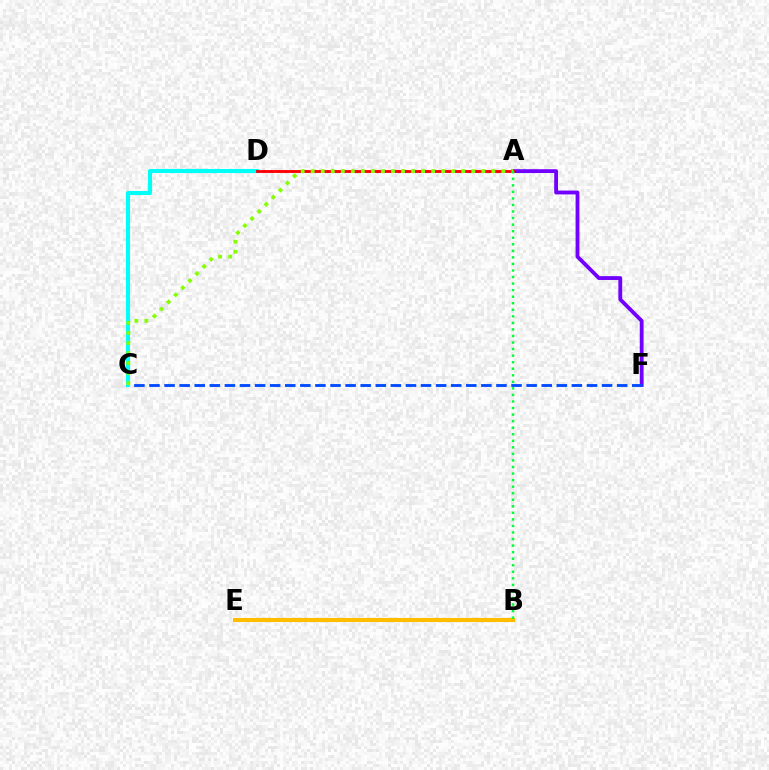{('A', 'F'): [{'color': '#7200ff', 'line_style': 'solid', 'thickness': 2.76}], ('A', 'D'): [{'color': '#ff00cf', 'line_style': 'dotted', 'thickness': 1.92}, {'color': '#ff0000', 'line_style': 'solid', 'thickness': 2.04}], ('C', 'F'): [{'color': '#004bff', 'line_style': 'dashed', 'thickness': 2.05}], ('B', 'E'): [{'color': '#ffbd00', 'line_style': 'solid', 'thickness': 2.98}], ('C', 'D'): [{'color': '#00fff6', 'line_style': 'solid', 'thickness': 2.95}], ('A', 'C'): [{'color': '#84ff00', 'line_style': 'dotted', 'thickness': 2.73}], ('A', 'B'): [{'color': '#00ff39', 'line_style': 'dotted', 'thickness': 1.78}]}